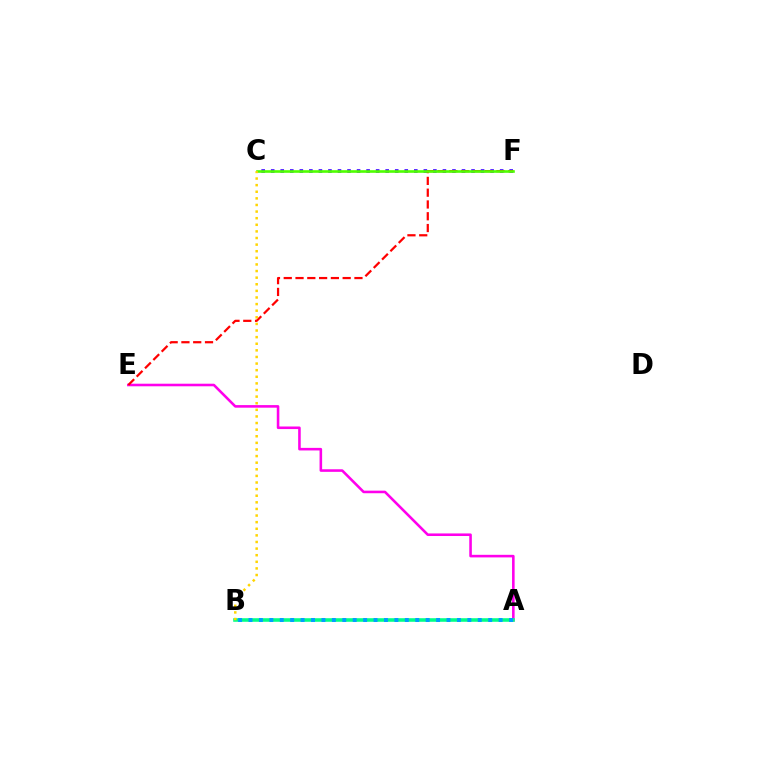{('C', 'F'): [{'color': '#3700ff', 'line_style': 'dotted', 'thickness': 2.59}, {'color': '#4fff00', 'line_style': 'solid', 'thickness': 1.89}], ('A', 'E'): [{'color': '#ff00ed', 'line_style': 'solid', 'thickness': 1.86}], ('E', 'F'): [{'color': '#ff0000', 'line_style': 'dashed', 'thickness': 1.6}], ('A', 'B'): [{'color': '#00ff86', 'line_style': 'solid', 'thickness': 2.58}, {'color': '#009eff', 'line_style': 'dotted', 'thickness': 2.83}], ('B', 'C'): [{'color': '#ffd500', 'line_style': 'dotted', 'thickness': 1.8}]}